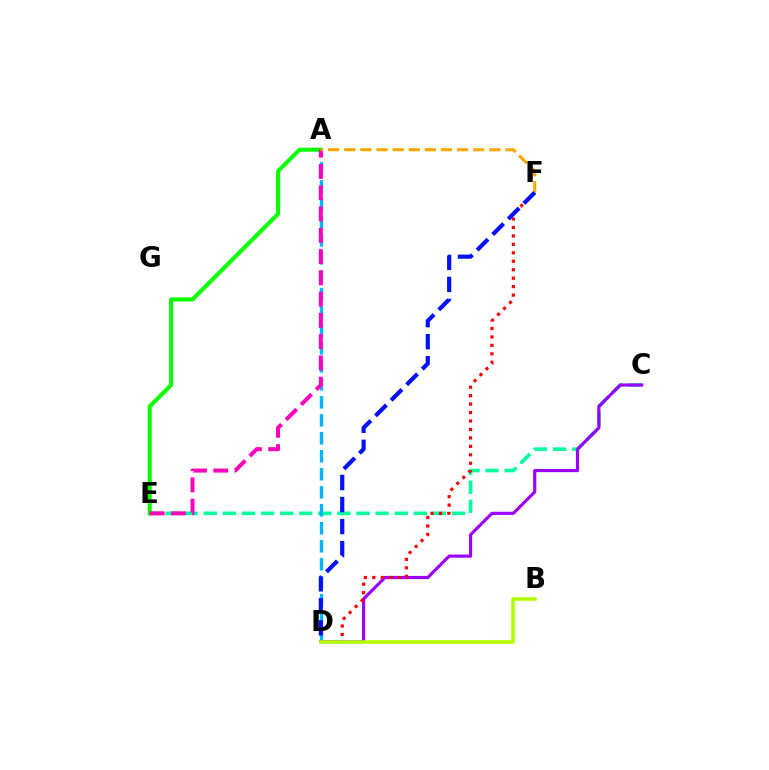{('C', 'E'): [{'color': '#00ff9d', 'line_style': 'dashed', 'thickness': 2.59}], ('A', 'D'): [{'color': '#00b5ff', 'line_style': 'dashed', 'thickness': 2.44}], ('A', 'E'): [{'color': '#08ff00', 'line_style': 'solid', 'thickness': 2.93}, {'color': '#ff00bd', 'line_style': 'dashed', 'thickness': 2.89}], ('C', 'D'): [{'color': '#9b00ff', 'line_style': 'solid', 'thickness': 2.29}], ('D', 'F'): [{'color': '#ff0000', 'line_style': 'dotted', 'thickness': 2.3}, {'color': '#0010ff', 'line_style': 'dashed', 'thickness': 2.99}], ('A', 'F'): [{'color': '#ffa500', 'line_style': 'dashed', 'thickness': 2.19}], ('B', 'D'): [{'color': '#b3ff00', 'line_style': 'solid', 'thickness': 2.59}]}